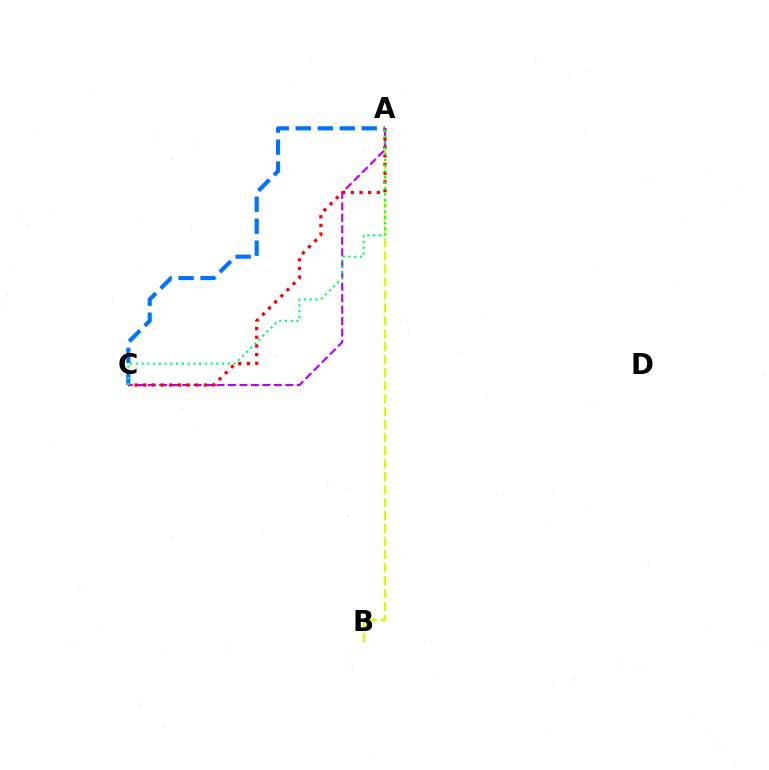{('A', 'B'): [{'color': '#d1ff00', 'line_style': 'dashed', 'thickness': 1.76}], ('A', 'C'): [{'color': '#b900ff', 'line_style': 'dashed', 'thickness': 1.56}, {'color': '#ff0000', 'line_style': 'dotted', 'thickness': 2.35}, {'color': '#0074ff', 'line_style': 'dashed', 'thickness': 2.99}, {'color': '#00ff5c', 'line_style': 'dotted', 'thickness': 1.56}]}